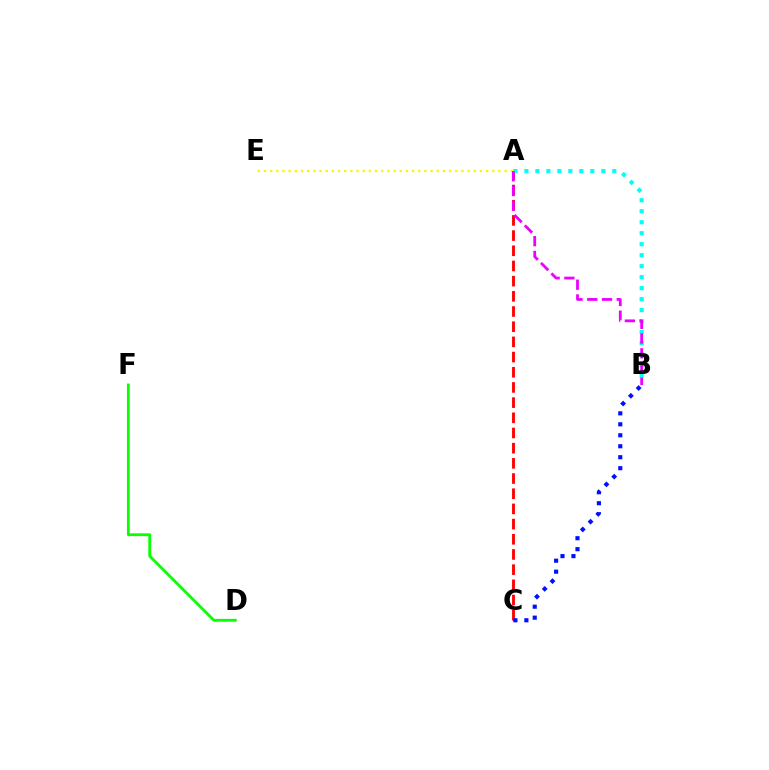{('A', 'C'): [{'color': '#ff0000', 'line_style': 'dashed', 'thickness': 2.06}], ('D', 'F'): [{'color': '#08ff00', 'line_style': 'solid', 'thickness': 2.02}], ('A', 'B'): [{'color': '#00fff6', 'line_style': 'dotted', 'thickness': 2.99}, {'color': '#ee00ff', 'line_style': 'dashed', 'thickness': 2.0}], ('B', 'C'): [{'color': '#0010ff', 'line_style': 'dotted', 'thickness': 2.98}], ('A', 'E'): [{'color': '#fcf500', 'line_style': 'dotted', 'thickness': 1.68}]}